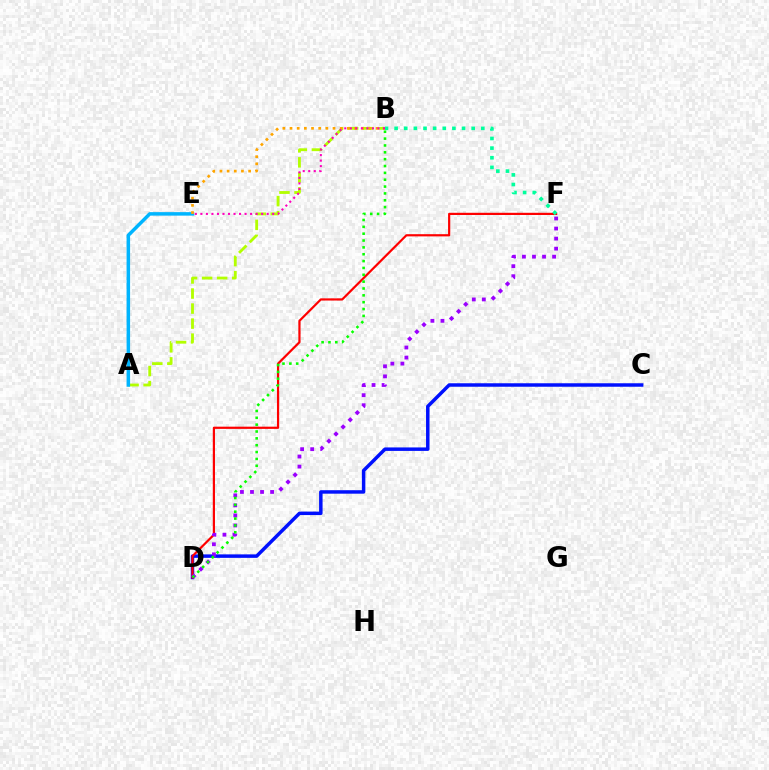{('A', 'B'): [{'color': '#b3ff00', 'line_style': 'dashed', 'thickness': 2.04}], ('A', 'E'): [{'color': '#00b5ff', 'line_style': 'solid', 'thickness': 2.52}], ('B', 'E'): [{'color': '#ffa500', 'line_style': 'dotted', 'thickness': 1.95}, {'color': '#ff00bd', 'line_style': 'dotted', 'thickness': 1.5}], ('C', 'D'): [{'color': '#0010ff', 'line_style': 'solid', 'thickness': 2.5}], ('D', 'F'): [{'color': '#ff0000', 'line_style': 'solid', 'thickness': 1.58}, {'color': '#9b00ff', 'line_style': 'dotted', 'thickness': 2.73}], ('B', 'F'): [{'color': '#00ff9d', 'line_style': 'dotted', 'thickness': 2.62}], ('B', 'D'): [{'color': '#08ff00', 'line_style': 'dotted', 'thickness': 1.86}]}